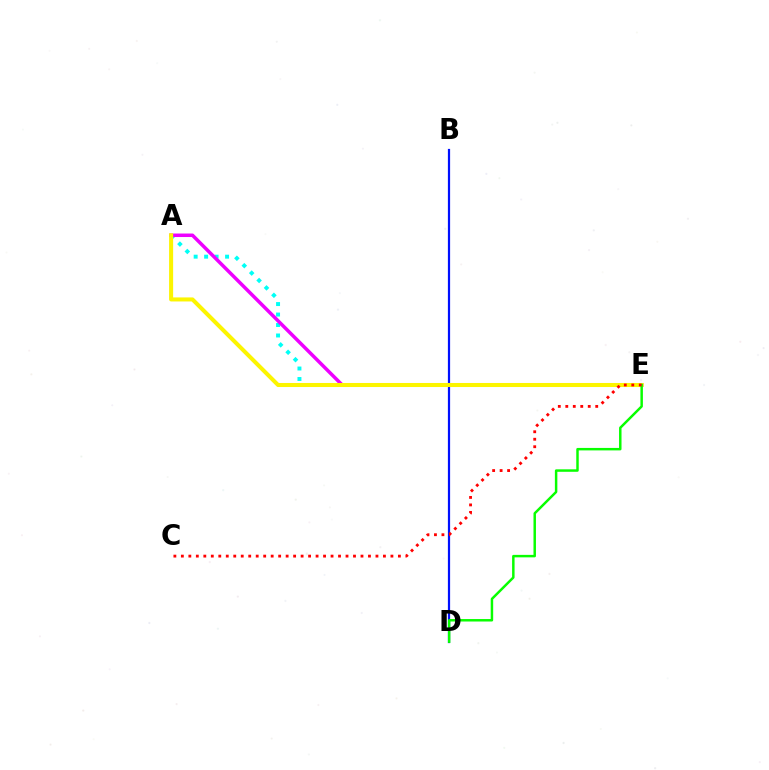{('A', 'E'): [{'color': '#00fff6', 'line_style': 'dotted', 'thickness': 2.85}, {'color': '#ee00ff', 'line_style': 'solid', 'thickness': 2.53}, {'color': '#fcf500', 'line_style': 'solid', 'thickness': 2.91}], ('B', 'D'): [{'color': '#0010ff', 'line_style': 'solid', 'thickness': 1.6}], ('D', 'E'): [{'color': '#08ff00', 'line_style': 'solid', 'thickness': 1.78}], ('C', 'E'): [{'color': '#ff0000', 'line_style': 'dotted', 'thickness': 2.03}]}